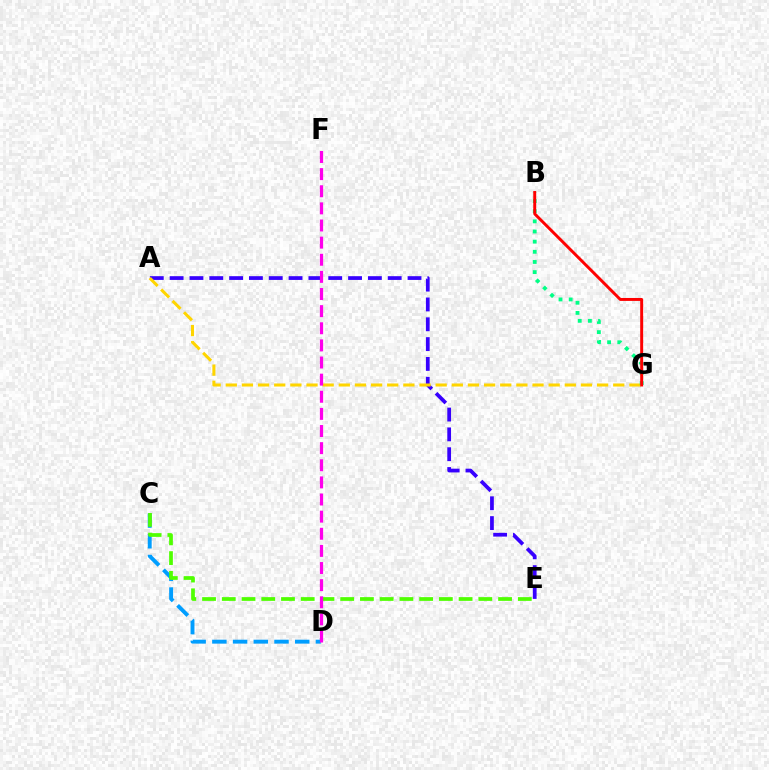{('C', 'D'): [{'color': '#009eff', 'line_style': 'dashed', 'thickness': 2.81}], ('A', 'E'): [{'color': '#3700ff', 'line_style': 'dashed', 'thickness': 2.69}], ('C', 'E'): [{'color': '#4fff00', 'line_style': 'dashed', 'thickness': 2.68}], ('A', 'G'): [{'color': '#ffd500', 'line_style': 'dashed', 'thickness': 2.19}], ('D', 'F'): [{'color': '#ff00ed', 'line_style': 'dashed', 'thickness': 2.33}], ('B', 'G'): [{'color': '#00ff86', 'line_style': 'dotted', 'thickness': 2.76}, {'color': '#ff0000', 'line_style': 'solid', 'thickness': 2.12}]}